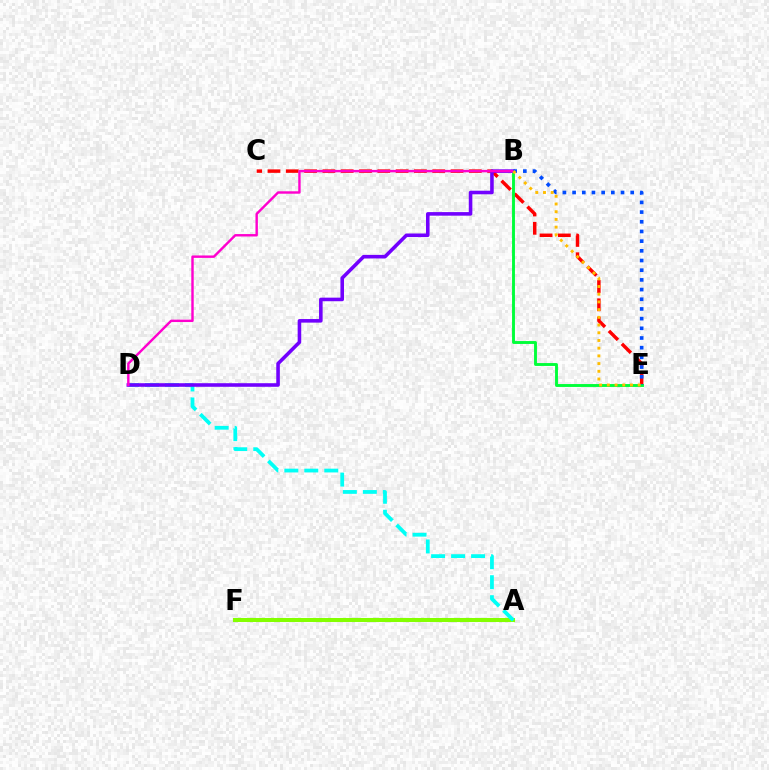{('C', 'E'): [{'color': '#ff0000', 'line_style': 'dashed', 'thickness': 2.49}], ('A', 'F'): [{'color': '#84ff00', 'line_style': 'solid', 'thickness': 2.92}], ('A', 'D'): [{'color': '#00fff6', 'line_style': 'dashed', 'thickness': 2.71}], ('B', 'E'): [{'color': '#00ff39', 'line_style': 'solid', 'thickness': 2.08}, {'color': '#004bff', 'line_style': 'dotted', 'thickness': 2.63}, {'color': '#ffbd00', 'line_style': 'dotted', 'thickness': 2.09}], ('B', 'D'): [{'color': '#7200ff', 'line_style': 'solid', 'thickness': 2.57}, {'color': '#ff00cf', 'line_style': 'solid', 'thickness': 1.74}]}